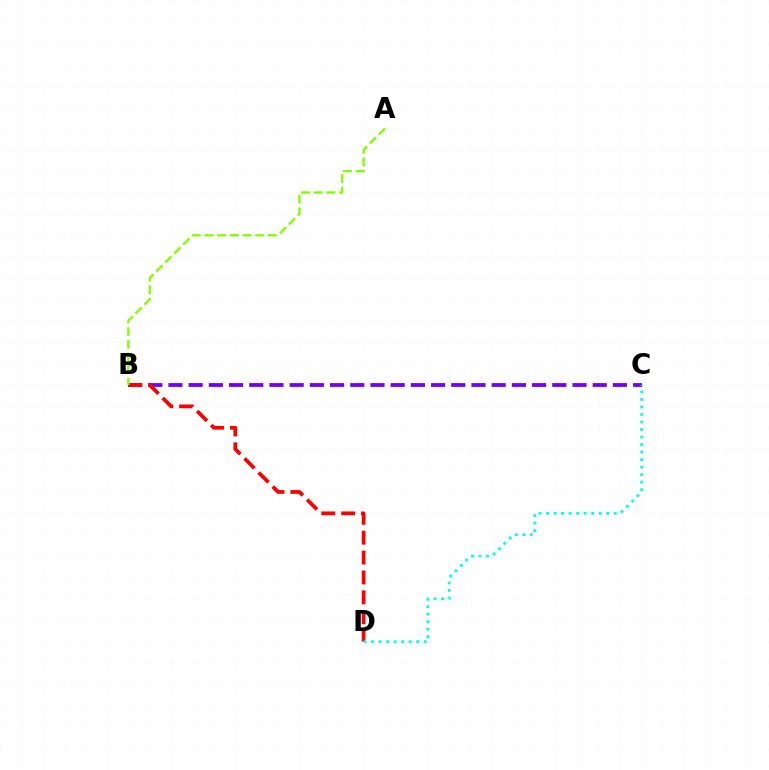{('B', 'C'): [{'color': '#7200ff', 'line_style': 'dashed', 'thickness': 2.74}], ('B', 'D'): [{'color': '#ff0000', 'line_style': 'dashed', 'thickness': 2.7}], ('C', 'D'): [{'color': '#00fff6', 'line_style': 'dotted', 'thickness': 2.04}], ('A', 'B'): [{'color': '#84ff00', 'line_style': 'dashed', 'thickness': 1.72}]}